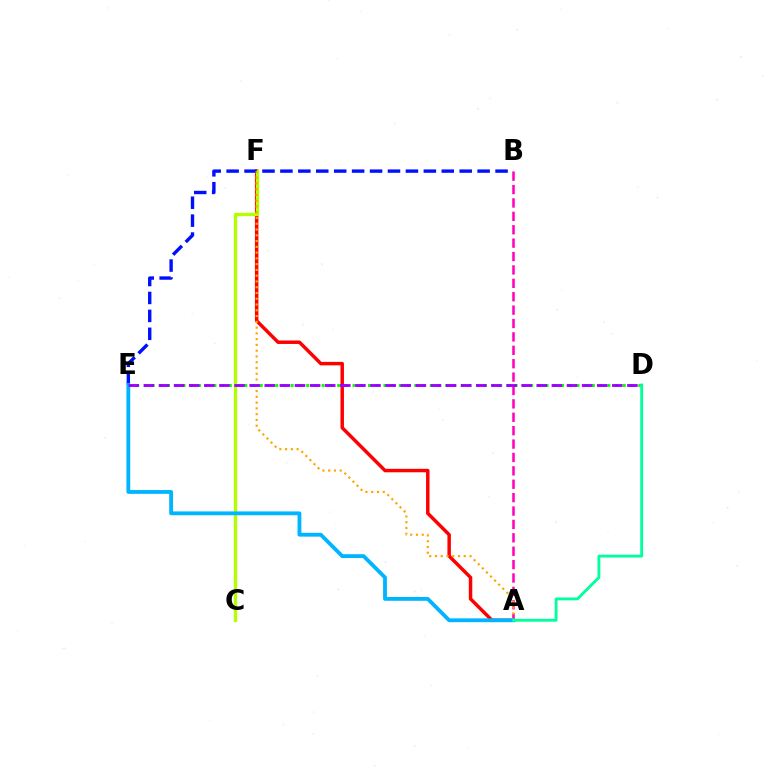{('A', 'F'): [{'color': '#ff0000', 'line_style': 'solid', 'thickness': 2.5}, {'color': '#ffa500', 'line_style': 'dotted', 'thickness': 1.57}], ('C', 'F'): [{'color': '#b3ff00', 'line_style': 'solid', 'thickness': 2.39}], ('D', 'E'): [{'color': '#08ff00', 'line_style': 'dotted', 'thickness': 2.1}, {'color': '#9b00ff', 'line_style': 'dashed', 'thickness': 2.05}], ('B', 'E'): [{'color': '#0010ff', 'line_style': 'dashed', 'thickness': 2.44}], ('A', 'B'): [{'color': '#ff00bd', 'line_style': 'dashed', 'thickness': 1.82}], ('A', 'E'): [{'color': '#00b5ff', 'line_style': 'solid', 'thickness': 2.75}], ('A', 'D'): [{'color': '#00ff9d', 'line_style': 'solid', 'thickness': 2.05}]}